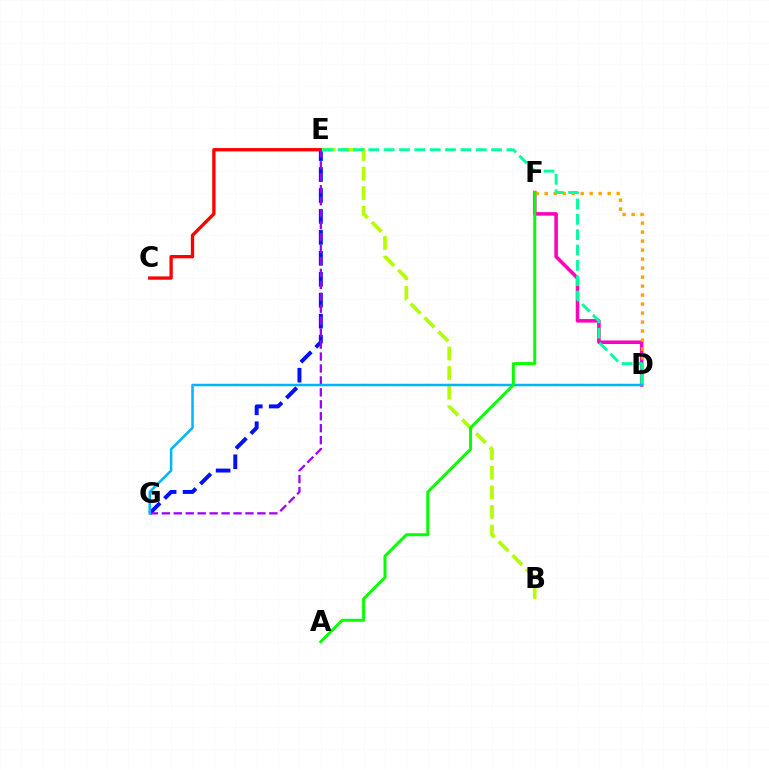{('E', 'G'): [{'color': '#0010ff', 'line_style': 'dashed', 'thickness': 2.85}, {'color': '#9b00ff', 'line_style': 'dashed', 'thickness': 1.62}], ('D', 'F'): [{'color': '#ff00bd', 'line_style': 'solid', 'thickness': 2.54}, {'color': '#ffa500', 'line_style': 'dotted', 'thickness': 2.44}], ('C', 'E'): [{'color': '#ff0000', 'line_style': 'solid', 'thickness': 2.39}], ('B', 'E'): [{'color': '#b3ff00', 'line_style': 'dashed', 'thickness': 2.66}], ('D', 'E'): [{'color': '#00ff9d', 'line_style': 'dashed', 'thickness': 2.08}], ('D', 'G'): [{'color': '#00b5ff', 'line_style': 'solid', 'thickness': 1.81}], ('A', 'F'): [{'color': '#08ff00', 'line_style': 'solid', 'thickness': 2.15}]}